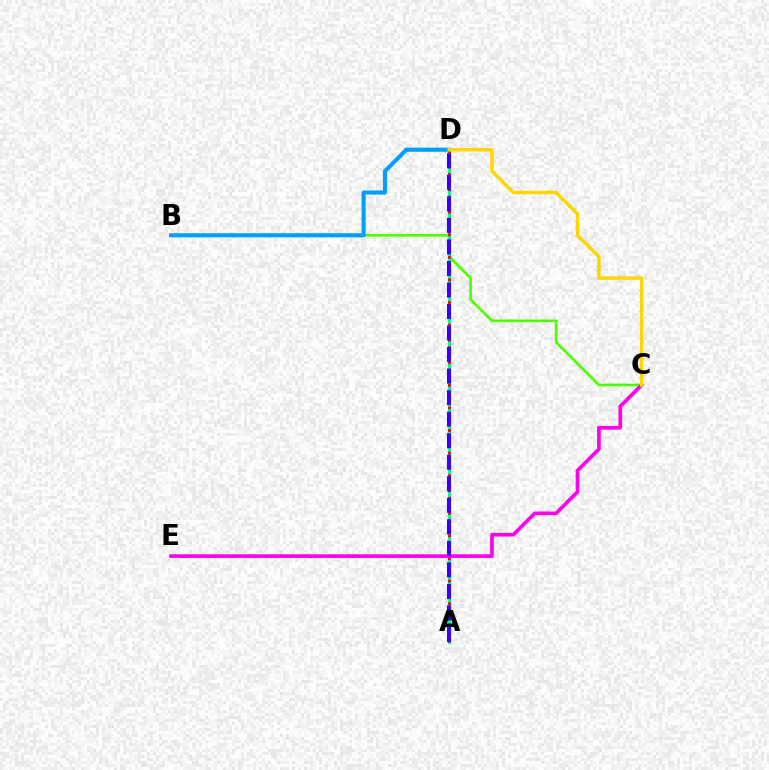{('B', 'C'): [{'color': '#4fff00', 'line_style': 'solid', 'thickness': 1.92}], ('A', 'D'): [{'color': '#00ff86', 'line_style': 'solid', 'thickness': 2.24}, {'color': '#ff0000', 'line_style': 'dotted', 'thickness': 2.05}, {'color': '#3700ff', 'line_style': 'dashed', 'thickness': 2.92}], ('B', 'D'): [{'color': '#009eff', 'line_style': 'solid', 'thickness': 2.94}], ('C', 'E'): [{'color': '#ff00ed', 'line_style': 'solid', 'thickness': 2.64}], ('C', 'D'): [{'color': '#ffd500', 'line_style': 'solid', 'thickness': 2.5}]}